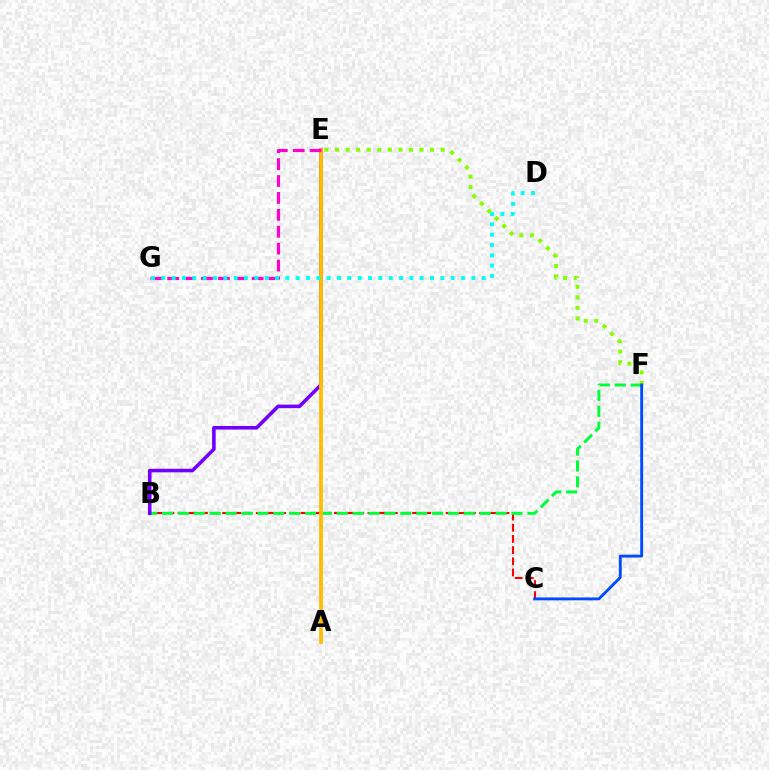{('B', 'C'): [{'color': '#ff0000', 'line_style': 'dashed', 'thickness': 1.52}], ('B', 'F'): [{'color': '#00ff39', 'line_style': 'dashed', 'thickness': 2.16}], ('E', 'F'): [{'color': '#84ff00', 'line_style': 'dotted', 'thickness': 2.87}], ('B', 'E'): [{'color': '#7200ff', 'line_style': 'solid', 'thickness': 2.58}], ('A', 'E'): [{'color': '#ffbd00', 'line_style': 'solid', 'thickness': 2.71}], ('E', 'G'): [{'color': '#ff00cf', 'line_style': 'dashed', 'thickness': 2.3}], ('C', 'F'): [{'color': '#004bff', 'line_style': 'solid', 'thickness': 2.07}], ('D', 'G'): [{'color': '#00fff6', 'line_style': 'dotted', 'thickness': 2.81}]}